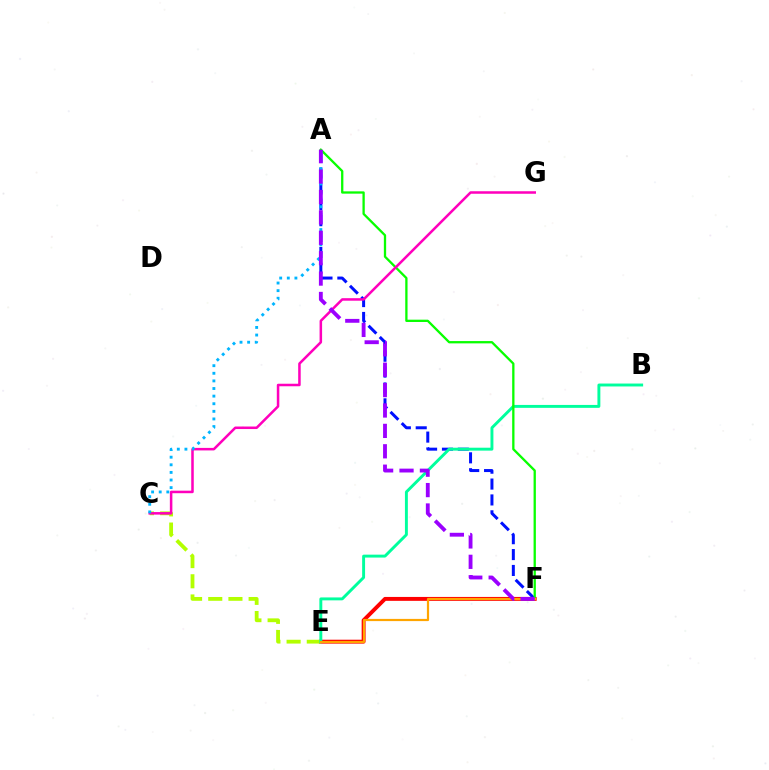{('A', 'F'): [{'color': '#0010ff', 'line_style': 'dashed', 'thickness': 2.16}, {'color': '#08ff00', 'line_style': 'solid', 'thickness': 1.66}, {'color': '#9b00ff', 'line_style': 'dashed', 'thickness': 2.77}], ('E', 'F'): [{'color': '#ff0000', 'line_style': 'solid', 'thickness': 2.81}, {'color': '#ffa500', 'line_style': 'solid', 'thickness': 1.59}], ('C', 'E'): [{'color': '#b3ff00', 'line_style': 'dashed', 'thickness': 2.74}], ('B', 'E'): [{'color': '#00ff9d', 'line_style': 'solid', 'thickness': 2.1}], ('C', 'G'): [{'color': '#ff00bd', 'line_style': 'solid', 'thickness': 1.82}], ('A', 'C'): [{'color': '#00b5ff', 'line_style': 'dotted', 'thickness': 2.07}]}